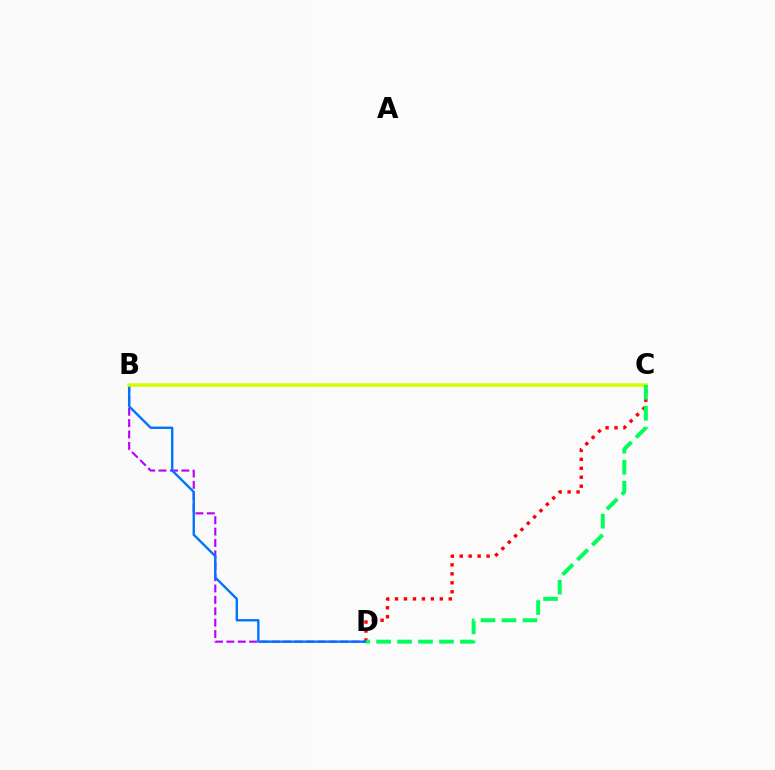{('B', 'D'): [{'color': '#b900ff', 'line_style': 'dashed', 'thickness': 1.55}, {'color': '#0074ff', 'line_style': 'solid', 'thickness': 1.71}], ('C', 'D'): [{'color': '#ff0000', 'line_style': 'dotted', 'thickness': 2.43}, {'color': '#00ff5c', 'line_style': 'dashed', 'thickness': 2.85}], ('B', 'C'): [{'color': '#d1ff00', 'line_style': 'solid', 'thickness': 2.54}]}